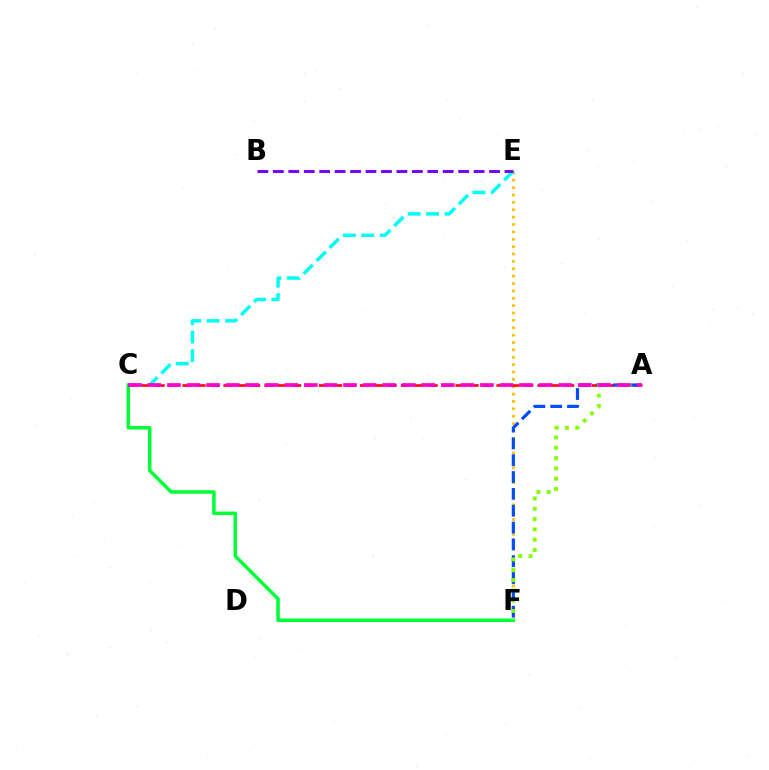{('E', 'F'): [{'color': '#ffbd00', 'line_style': 'dotted', 'thickness': 2.0}], ('C', 'E'): [{'color': '#00fff6', 'line_style': 'dashed', 'thickness': 2.5}], ('B', 'E'): [{'color': '#7200ff', 'line_style': 'dashed', 'thickness': 2.1}], ('A', 'C'): [{'color': '#ff0000', 'line_style': 'dashed', 'thickness': 1.85}, {'color': '#ff00cf', 'line_style': 'dashed', 'thickness': 2.66}], ('A', 'F'): [{'color': '#004bff', 'line_style': 'dashed', 'thickness': 2.29}, {'color': '#84ff00', 'line_style': 'dotted', 'thickness': 2.8}], ('C', 'F'): [{'color': '#00ff39', 'line_style': 'solid', 'thickness': 2.53}]}